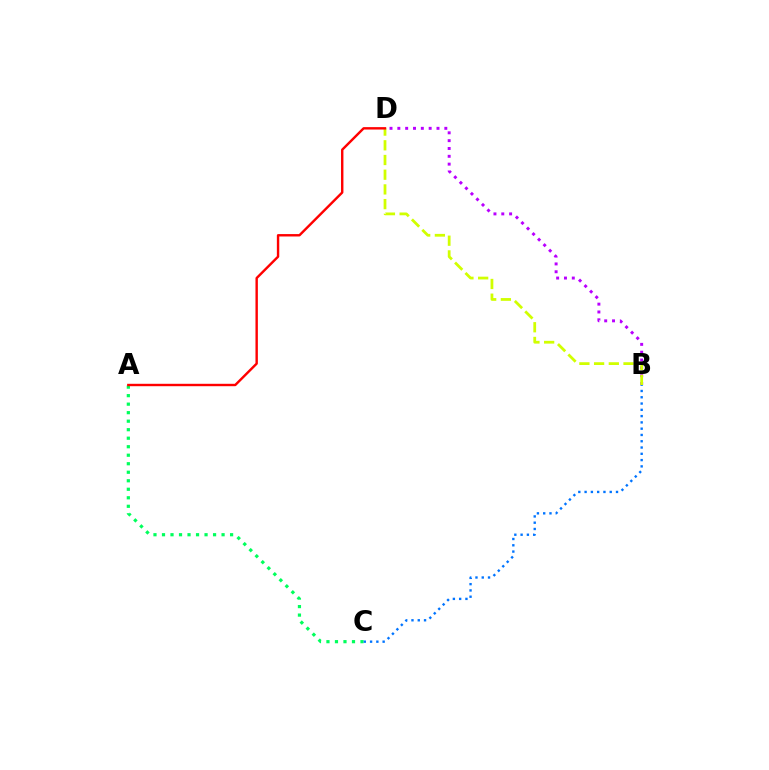{('B', 'D'): [{'color': '#b900ff', 'line_style': 'dotted', 'thickness': 2.13}, {'color': '#d1ff00', 'line_style': 'dashed', 'thickness': 2.0}], ('A', 'C'): [{'color': '#00ff5c', 'line_style': 'dotted', 'thickness': 2.31}], ('B', 'C'): [{'color': '#0074ff', 'line_style': 'dotted', 'thickness': 1.71}], ('A', 'D'): [{'color': '#ff0000', 'line_style': 'solid', 'thickness': 1.73}]}